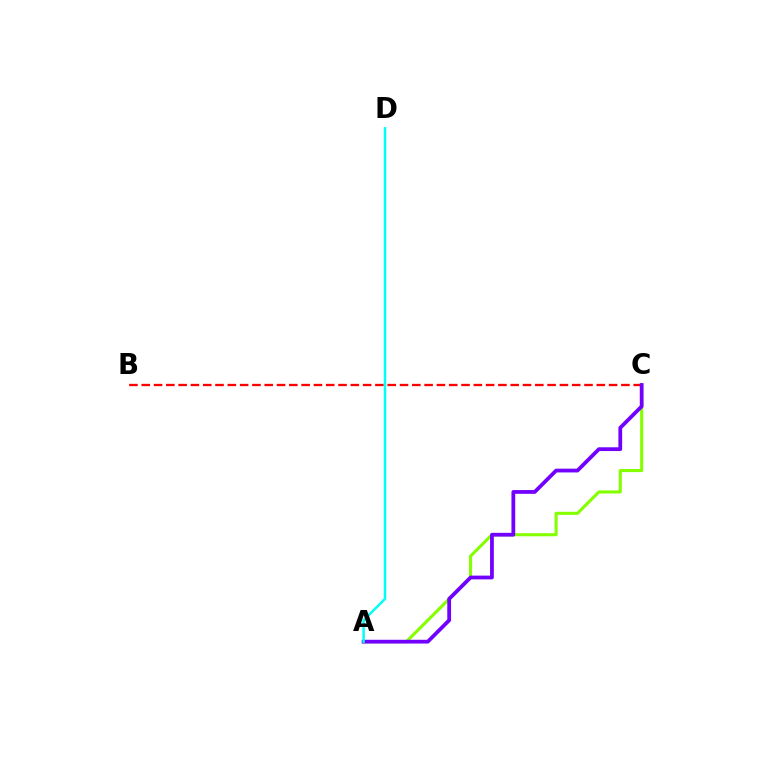{('A', 'C'): [{'color': '#84ff00', 'line_style': 'solid', 'thickness': 2.22}, {'color': '#7200ff', 'line_style': 'solid', 'thickness': 2.71}], ('B', 'C'): [{'color': '#ff0000', 'line_style': 'dashed', 'thickness': 1.67}], ('A', 'D'): [{'color': '#00fff6', 'line_style': 'solid', 'thickness': 1.78}]}